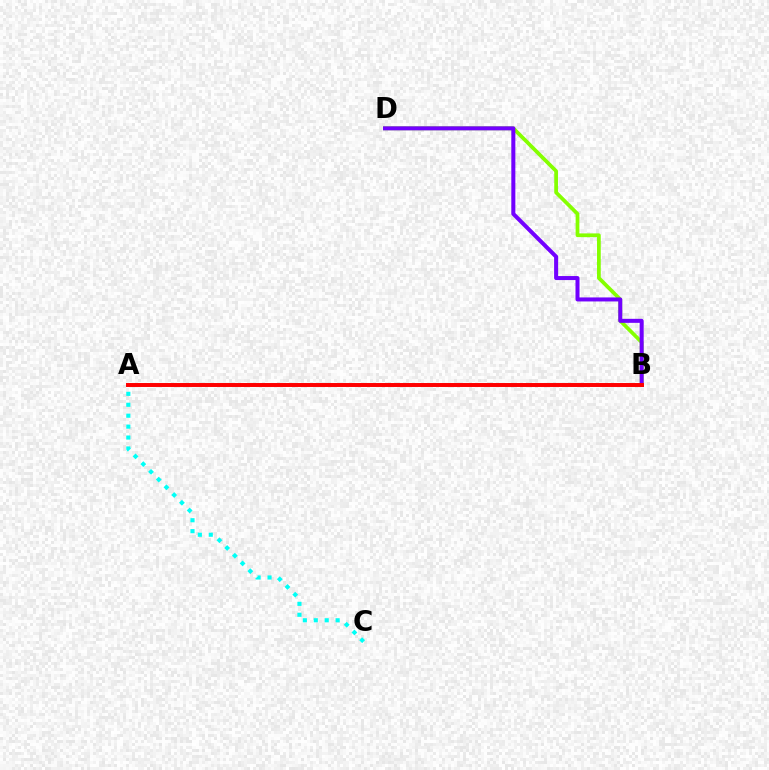{('B', 'D'): [{'color': '#84ff00', 'line_style': 'solid', 'thickness': 2.69}, {'color': '#7200ff', 'line_style': 'solid', 'thickness': 2.89}], ('A', 'C'): [{'color': '#00fff6', 'line_style': 'dotted', 'thickness': 2.97}], ('A', 'B'): [{'color': '#ff0000', 'line_style': 'solid', 'thickness': 2.85}]}